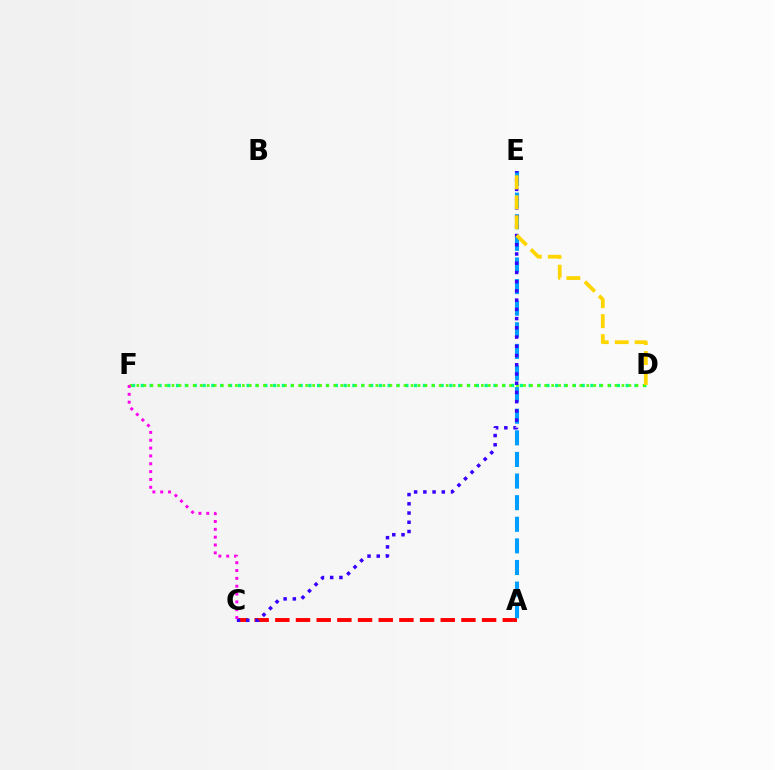{('D', 'F'): [{'color': '#00ff86', 'line_style': 'dotted', 'thickness': 2.4}, {'color': '#4fff00', 'line_style': 'dotted', 'thickness': 1.91}], ('A', 'C'): [{'color': '#ff0000', 'line_style': 'dashed', 'thickness': 2.81}], ('A', 'E'): [{'color': '#009eff', 'line_style': 'dashed', 'thickness': 2.94}], ('C', 'E'): [{'color': '#3700ff', 'line_style': 'dotted', 'thickness': 2.51}], ('D', 'E'): [{'color': '#ffd500', 'line_style': 'dashed', 'thickness': 2.71}], ('C', 'F'): [{'color': '#ff00ed', 'line_style': 'dotted', 'thickness': 2.13}]}